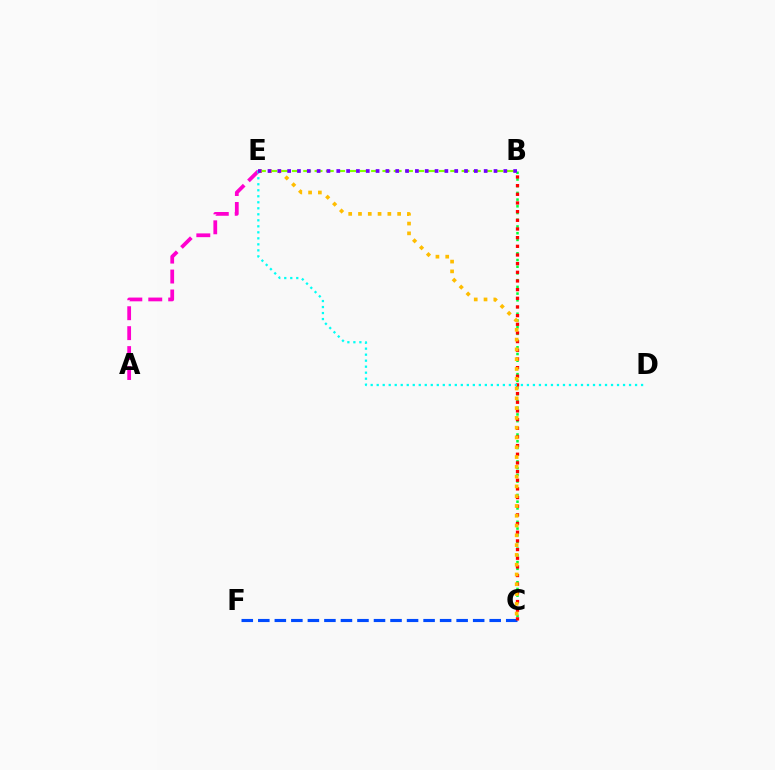{('B', 'C'): [{'color': '#00ff39', 'line_style': 'dotted', 'thickness': 1.82}, {'color': '#ff0000', 'line_style': 'dotted', 'thickness': 2.35}], ('C', 'F'): [{'color': '#004bff', 'line_style': 'dashed', 'thickness': 2.25}], ('A', 'E'): [{'color': '#ff00cf', 'line_style': 'dashed', 'thickness': 2.71}], ('B', 'E'): [{'color': '#84ff00', 'line_style': 'dashed', 'thickness': 1.54}, {'color': '#7200ff', 'line_style': 'dotted', 'thickness': 2.67}], ('D', 'E'): [{'color': '#00fff6', 'line_style': 'dotted', 'thickness': 1.63}], ('C', 'E'): [{'color': '#ffbd00', 'line_style': 'dotted', 'thickness': 2.66}]}